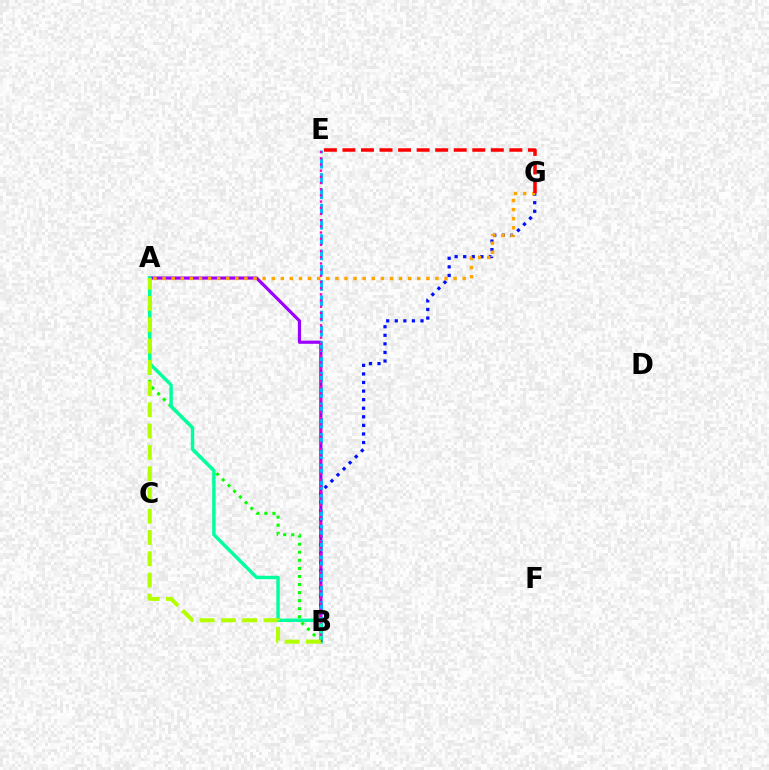{('B', 'G'): [{'color': '#0010ff', 'line_style': 'dotted', 'thickness': 2.33}], ('A', 'B'): [{'color': '#9b00ff', 'line_style': 'solid', 'thickness': 2.28}, {'color': '#08ff00', 'line_style': 'dotted', 'thickness': 2.19}, {'color': '#00ff9d', 'line_style': 'solid', 'thickness': 2.47}, {'color': '#b3ff00', 'line_style': 'dashed', 'thickness': 2.89}], ('B', 'E'): [{'color': '#00b5ff', 'line_style': 'dashed', 'thickness': 2.08}, {'color': '#ff00bd', 'line_style': 'dotted', 'thickness': 1.68}], ('A', 'G'): [{'color': '#ffa500', 'line_style': 'dotted', 'thickness': 2.47}], ('E', 'G'): [{'color': '#ff0000', 'line_style': 'dashed', 'thickness': 2.52}]}